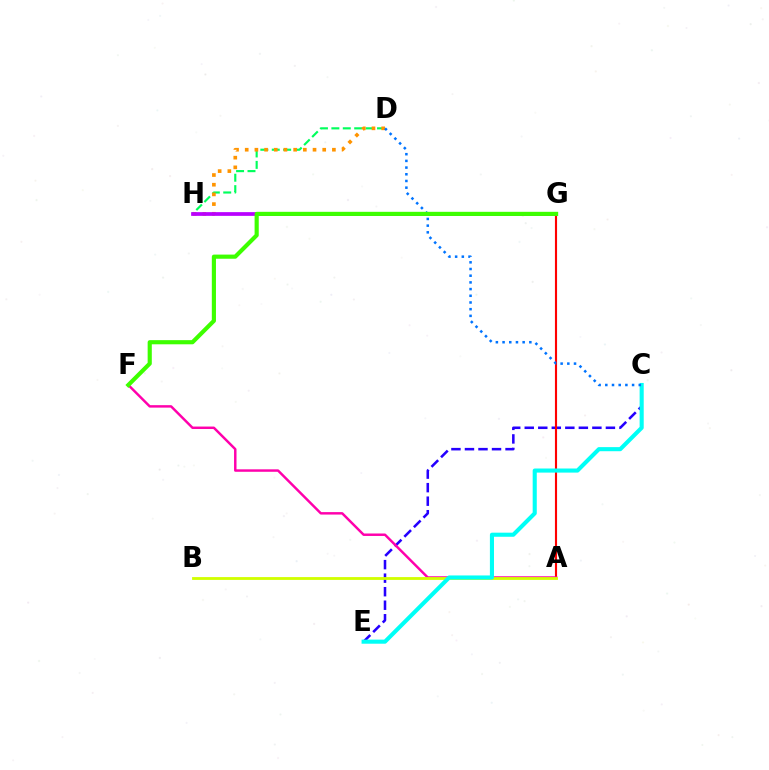{('C', 'E'): [{'color': '#2500ff', 'line_style': 'dashed', 'thickness': 1.84}, {'color': '#00fff6', 'line_style': 'solid', 'thickness': 2.95}], ('D', 'H'): [{'color': '#00ff5c', 'line_style': 'dashed', 'thickness': 1.55}, {'color': '#ff9400', 'line_style': 'dotted', 'thickness': 2.63}], ('A', 'G'): [{'color': '#ff0000', 'line_style': 'solid', 'thickness': 1.54}], ('A', 'F'): [{'color': '#ff00ac', 'line_style': 'solid', 'thickness': 1.77}], ('A', 'B'): [{'color': '#d1ff00', 'line_style': 'solid', 'thickness': 2.03}], ('G', 'H'): [{'color': '#b900ff', 'line_style': 'solid', 'thickness': 2.68}], ('C', 'D'): [{'color': '#0074ff', 'line_style': 'dotted', 'thickness': 1.82}], ('F', 'G'): [{'color': '#3dff00', 'line_style': 'solid', 'thickness': 2.99}]}